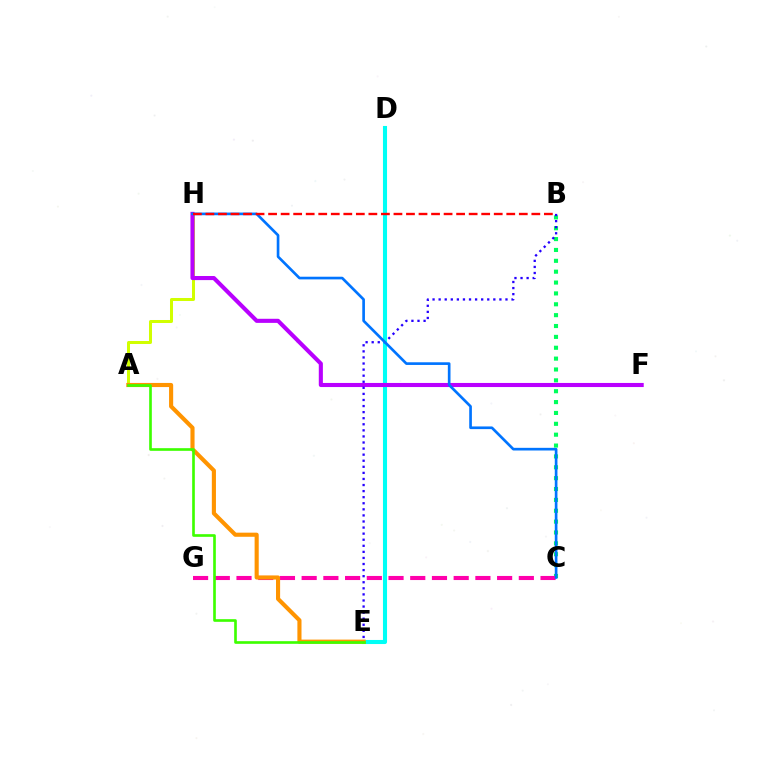{('B', 'C'): [{'color': '#00ff5c', 'line_style': 'dotted', 'thickness': 2.95}], ('A', 'H'): [{'color': '#d1ff00', 'line_style': 'solid', 'thickness': 2.16}], ('C', 'G'): [{'color': '#ff00ac', 'line_style': 'dashed', 'thickness': 2.95}], ('D', 'E'): [{'color': '#00fff6', 'line_style': 'solid', 'thickness': 2.94}], ('A', 'E'): [{'color': '#ff9400', 'line_style': 'solid', 'thickness': 2.96}, {'color': '#3dff00', 'line_style': 'solid', 'thickness': 1.91}], ('F', 'H'): [{'color': '#b900ff', 'line_style': 'solid', 'thickness': 2.95}], ('B', 'E'): [{'color': '#2500ff', 'line_style': 'dotted', 'thickness': 1.65}], ('C', 'H'): [{'color': '#0074ff', 'line_style': 'solid', 'thickness': 1.92}], ('B', 'H'): [{'color': '#ff0000', 'line_style': 'dashed', 'thickness': 1.7}]}